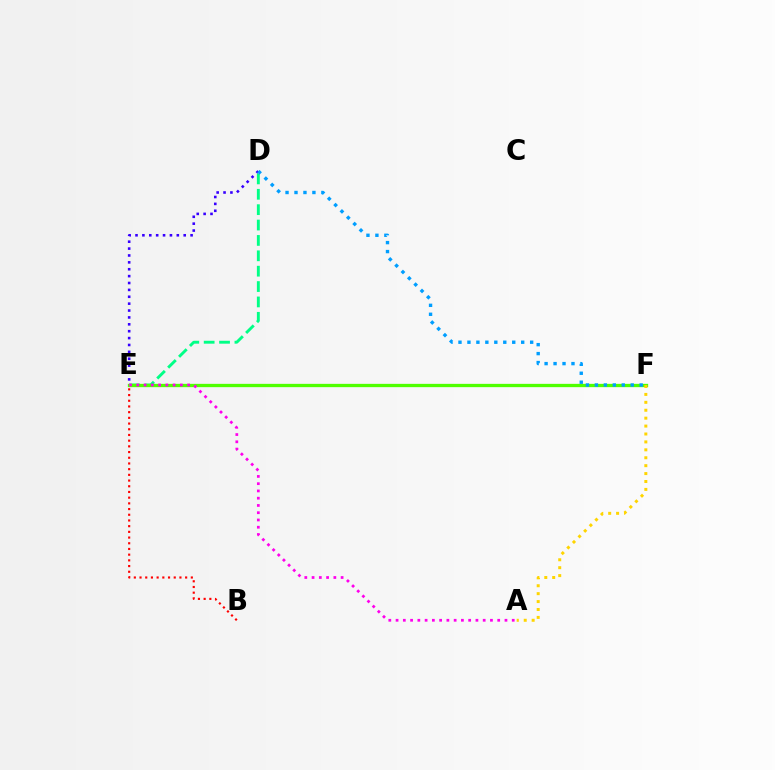{('D', 'E'): [{'color': '#3700ff', 'line_style': 'dotted', 'thickness': 1.87}, {'color': '#00ff86', 'line_style': 'dashed', 'thickness': 2.09}], ('E', 'F'): [{'color': '#4fff00', 'line_style': 'solid', 'thickness': 2.38}], ('B', 'E'): [{'color': '#ff0000', 'line_style': 'dotted', 'thickness': 1.55}], ('A', 'E'): [{'color': '#ff00ed', 'line_style': 'dotted', 'thickness': 1.97}], ('D', 'F'): [{'color': '#009eff', 'line_style': 'dotted', 'thickness': 2.43}], ('A', 'F'): [{'color': '#ffd500', 'line_style': 'dotted', 'thickness': 2.15}]}